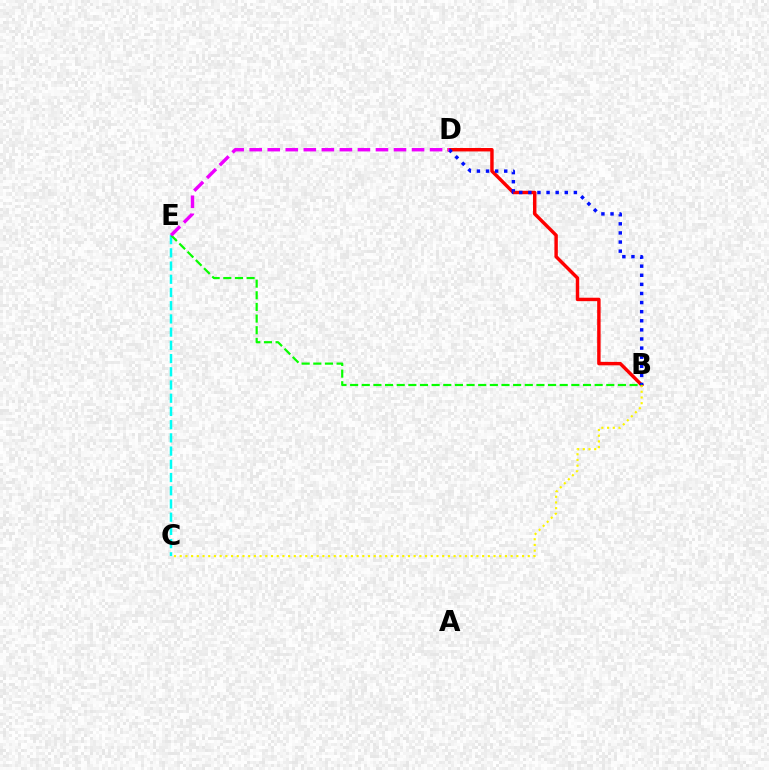{('C', 'E'): [{'color': '#00fff6', 'line_style': 'dashed', 'thickness': 1.8}], ('B', 'D'): [{'color': '#ff0000', 'line_style': 'solid', 'thickness': 2.47}, {'color': '#0010ff', 'line_style': 'dotted', 'thickness': 2.47}], ('B', 'C'): [{'color': '#fcf500', 'line_style': 'dotted', 'thickness': 1.55}], ('B', 'E'): [{'color': '#08ff00', 'line_style': 'dashed', 'thickness': 1.58}], ('D', 'E'): [{'color': '#ee00ff', 'line_style': 'dashed', 'thickness': 2.45}]}